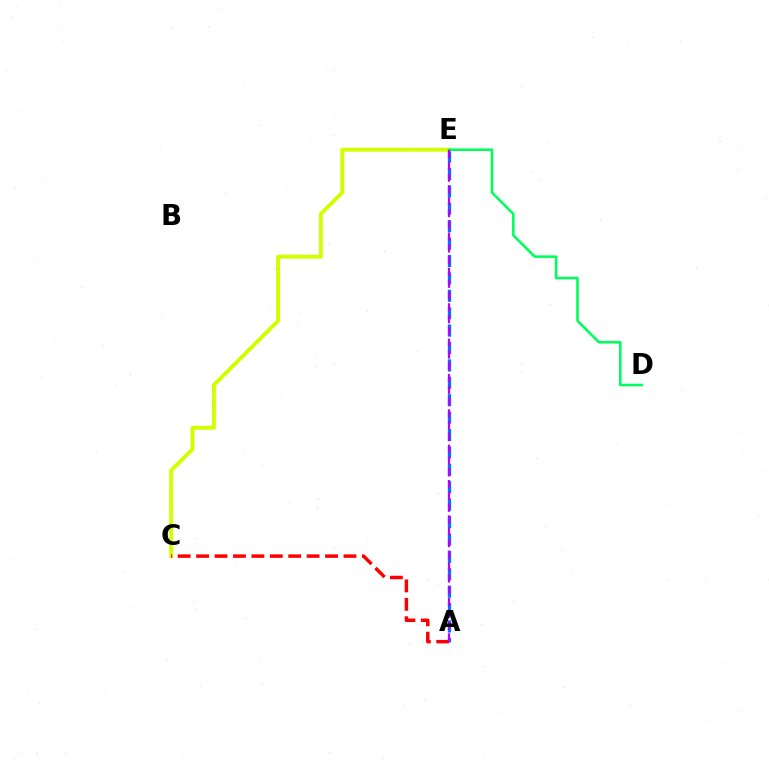{('A', 'E'): [{'color': '#0074ff', 'line_style': 'dashed', 'thickness': 2.36}, {'color': '#b900ff', 'line_style': 'dashed', 'thickness': 1.6}], ('C', 'E'): [{'color': '#d1ff00', 'line_style': 'solid', 'thickness': 2.81}], ('D', 'E'): [{'color': '#00ff5c', 'line_style': 'solid', 'thickness': 1.85}], ('A', 'C'): [{'color': '#ff0000', 'line_style': 'dashed', 'thickness': 2.5}]}